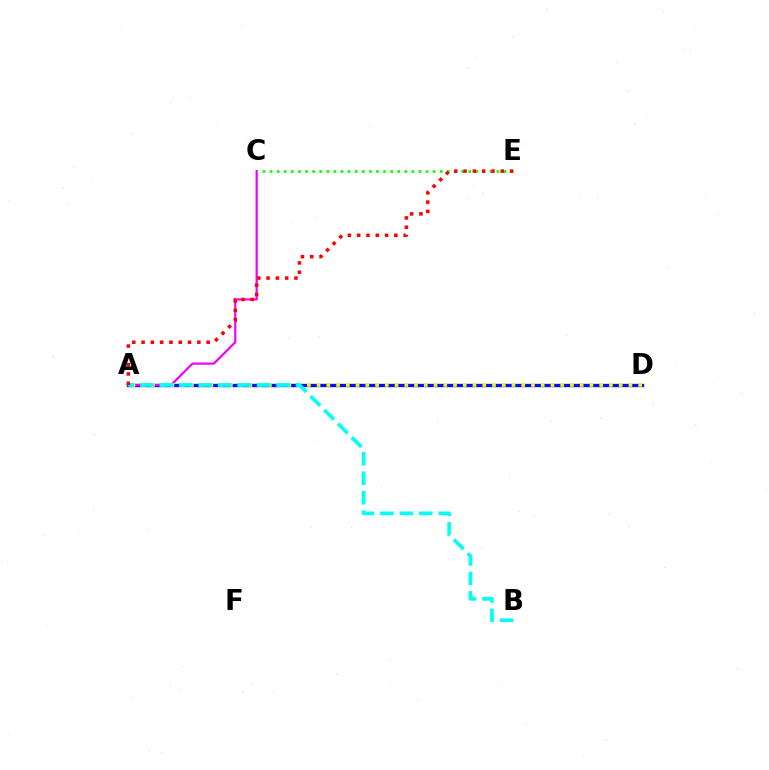{('A', 'D'): [{'color': '#0010ff', 'line_style': 'solid', 'thickness': 2.41}, {'color': '#fcf500', 'line_style': 'dotted', 'thickness': 2.65}], ('A', 'C'): [{'color': '#ee00ff', 'line_style': 'solid', 'thickness': 1.58}], ('C', 'E'): [{'color': '#08ff00', 'line_style': 'dotted', 'thickness': 1.93}], ('A', 'B'): [{'color': '#00fff6', 'line_style': 'dashed', 'thickness': 2.64}], ('A', 'E'): [{'color': '#ff0000', 'line_style': 'dotted', 'thickness': 2.53}]}